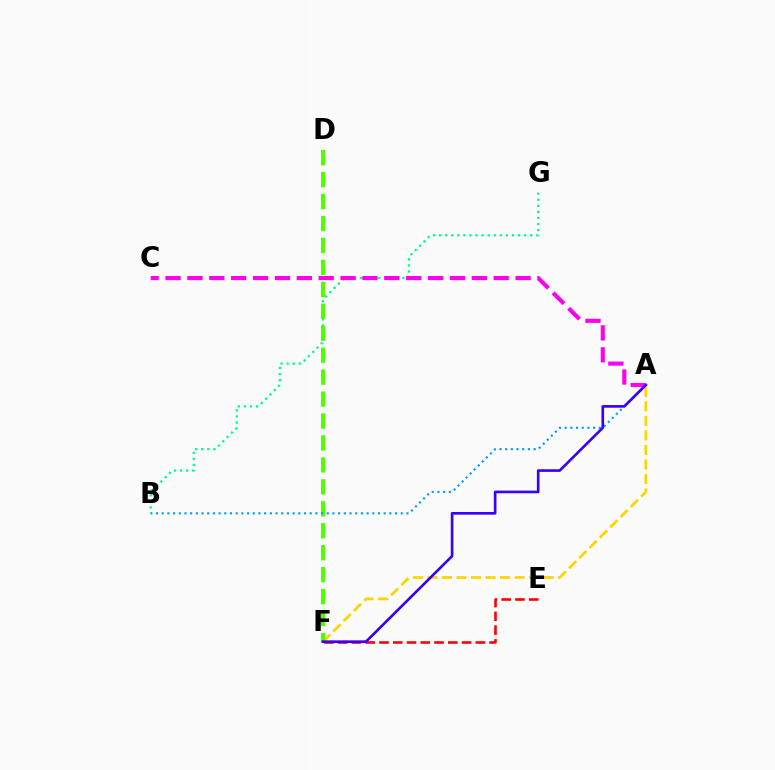{('A', 'F'): [{'color': '#ffd500', 'line_style': 'dashed', 'thickness': 1.98}, {'color': '#3700ff', 'line_style': 'solid', 'thickness': 1.91}], ('B', 'G'): [{'color': '#00ff86', 'line_style': 'dotted', 'thickness': 1.65}], ('E', 'F'): [{'color': '#ff0000', 'line_style': 'dashed', 'thickness': 1.87}], ('A', 'C'): [{'color': '#ff00ed', 'line_style': 'dashed', 'thickness': 2.97}], ('D', 'F'): [{'color': '#4fff00', 'line_style': 'dashed', 'thickness': 2.98}], ('A', 'B'): [{'color': '#009eff', 'line_style': 'dotted', 'thickness': 1.55}]}